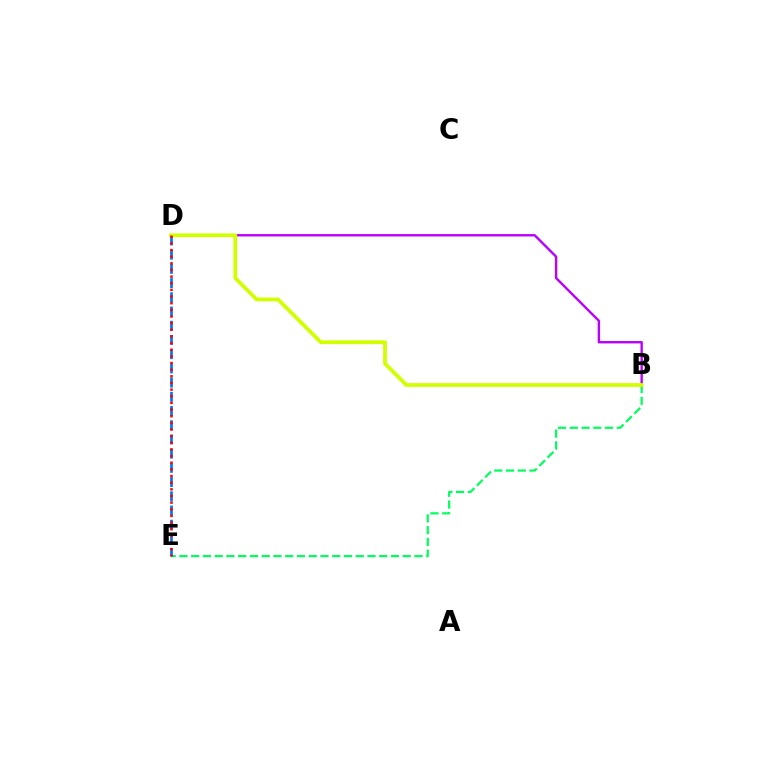{('B', 'D'): [{'color': '#b900ff', 'line_style': 'solid', 'thickness': 1.72}, {'color': '#d1ff00', 'line_style': 'solid', 'thickness': 2.72}], ('B', 'E'): [{'color': '#00ff5c', 'line_style': 'dashed', 'thickness': 1.6}], ('D', 'E'): [{'color': '#0074ff', 'line_style': 'dashed', 'thickness': 1.93}, {'color': '#ff0000', 'line_style': 'dotted', 'thickness': 1.81}]}